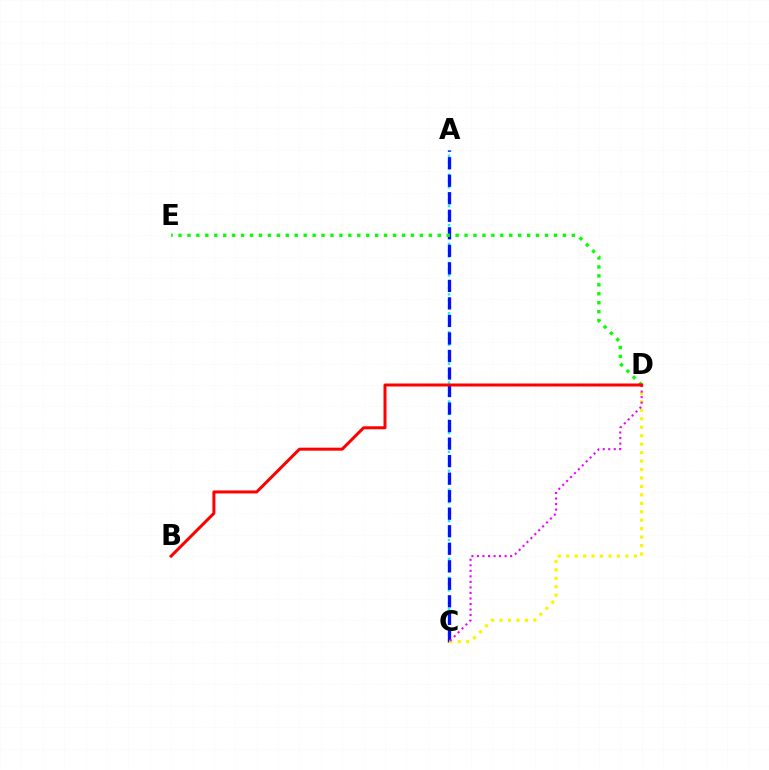{('A', 'C'): [{'color': '#00fff6', 'line_style': 'dotted', 'thickness': 1.71}, {'color': '#0010ff', 'line_style': 'dashed', 'thickness': 2.38}], ('C', 'D'): [{'color': '#fcf500', 'line_style': 'dotted', 'thickness': 2.3}, {'color': '#ee00ff', 'line_style': 'dotted', 'thickness': 1.5}], ('D', 'E'): [{'color': '#08ff00', 'line_style': 'dotted', 'thickness': 2.43}], ('B', 'D'): [{'color': '#ff0000', 'line_style': 'solid', 'thickness': 2.16}]}